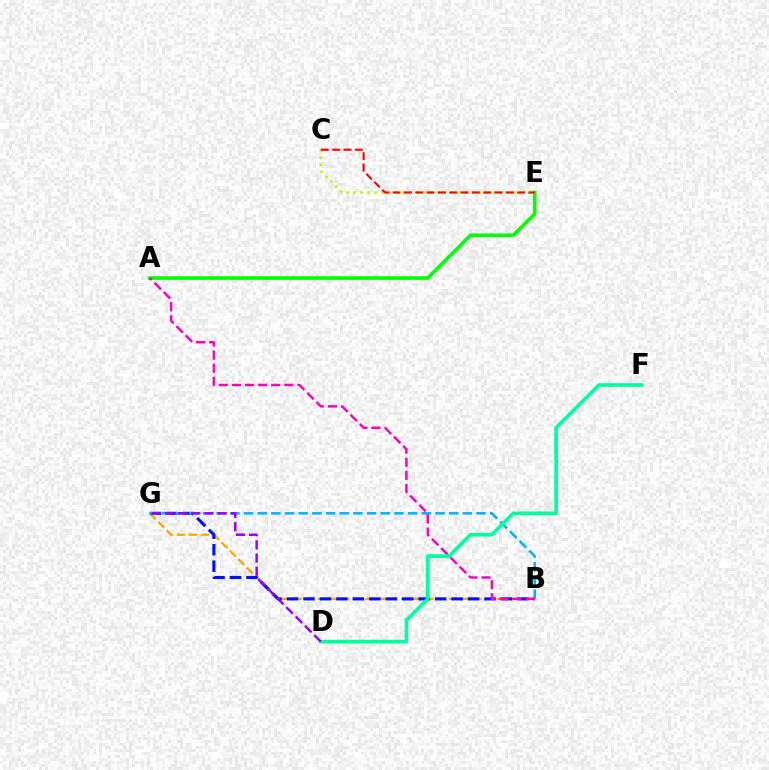{('A', 'E'): [{'color': '#08ff00', 'line_style': 'solid', 'thickness': 2.63}], ('B', 'G'): [{'color': '#ffa500', 'line_style': 'dashed', 'thickness': 1.62}, {'color': '#0010ff', 'line_style': 'dashed', 'thickness': 2.24}, {'color': '#00b5ff', 'line_style': 'dashed', 'thickness': 1.86}], ('C', 'E'): [{'color': '#b3ff00', 'line_style': 'dotted', 'thickness': 1.89}, {'color': '#ff0000', 'line_style': 'dashed', 'thickness': 1.54}], ('A', 'B'): [{'color': '#ff00bd', 'line_style': 'dashed', 'thickness': 1.78}], ('D', 'F'): [{'color': '#00ff9d', 'line_style': 'solid', 'thickness': 2.65}], ('D', 'G'): [{'color': '#9b00ff', 'line_style': 'dashed', 'thickness': 1.79}]}